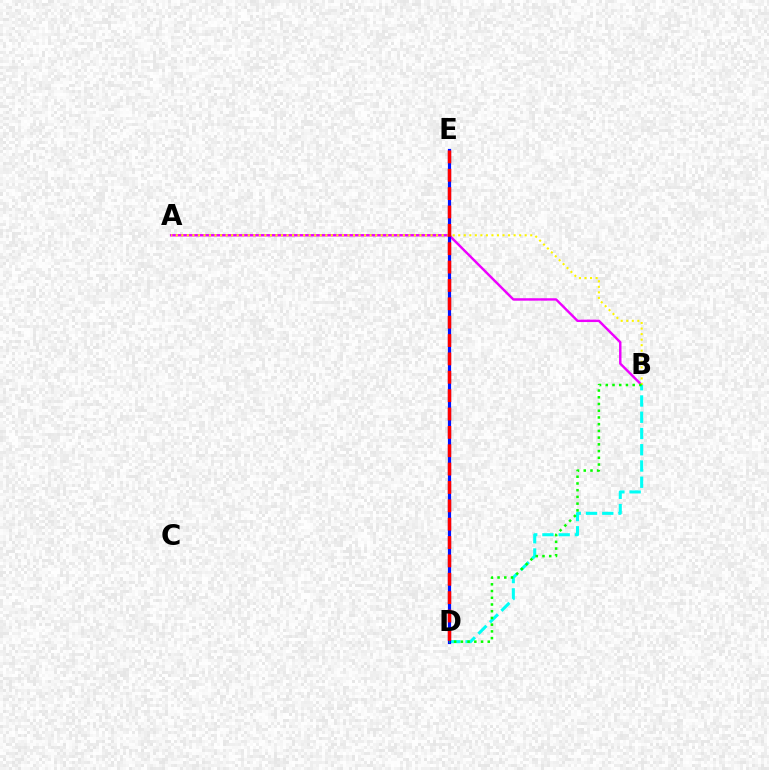{('A', 'B'): [{'color': '#ee00ff', 'line_style': 'solid', 'thickness': 1.75}, {'color': '#fcf500', 'line_style': 'dotted', 'thickness': 1.5}], ('B', 'D'): [{'color': '#00fff6', 'line_style': 'dashed', 'thickness': 2.21}, {'color': '#08ff00', 'line_style': 'dotted', 'thickness': 1.83}], ('D', 'E'): [{'color': '#0010ff', 'line_style': 'solid', 'thickness': 2.3}, {'color': '#ff0000', 'line_style': 'dashed', 'thickness': 2.49}]}